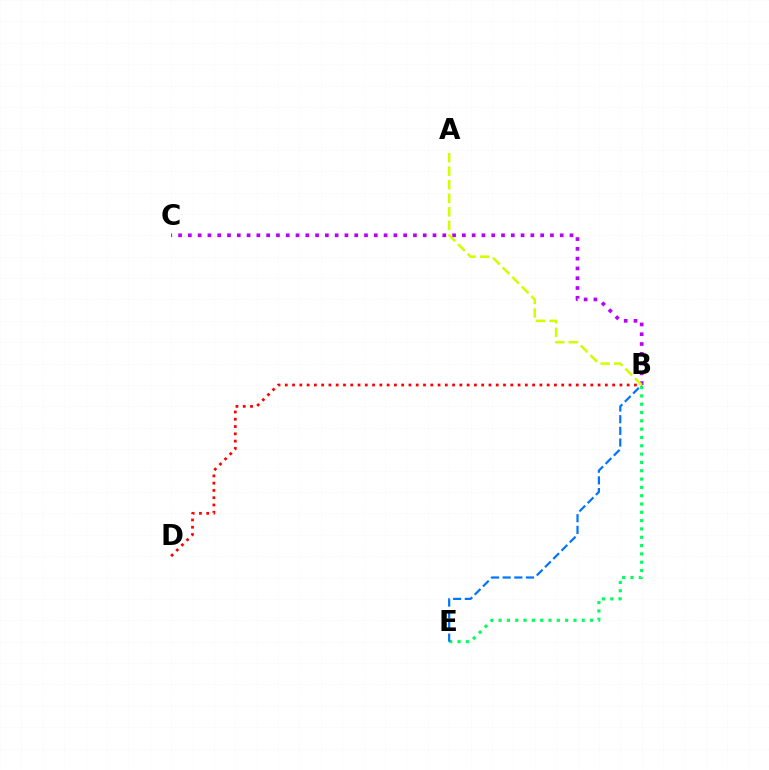{('B', 'D'): [{'color': '#ff0000', 'line_style': 'dotted', 'thickness': 1.98}], ('B', 'E'): [{'color': '#00ff5c', 'line_style': 'dotted', 'thickness': 2.26}, {'color': '#0074ff', 'line_style': 'dashed', 'thickness': 1.59}], ('B', 'C'): [{'color': '#b900ff', 'line_style': 'dotted', 'thickness': 2.66}], ('A', 'B'): [{'color': '#d1ff00', 'line_style': 'dashed', 'thickness': 1.84}]}